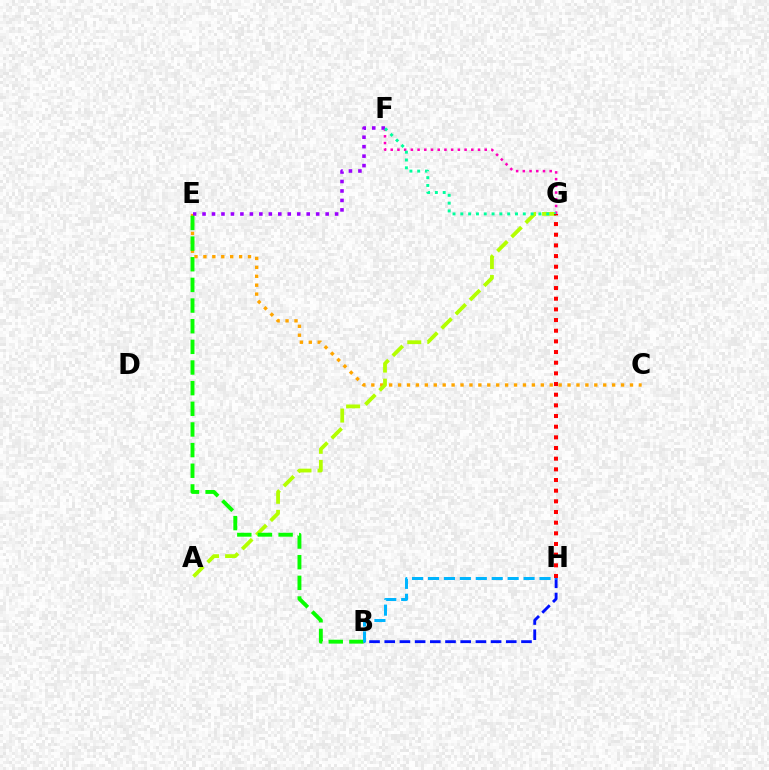{('C', 'E'): [{'color': '#ffa500', 'line_style': 'dotted', 'thickness': 2.42}], ('A', 'G'): [{'color': '#b3ff00', 'line_style': 'dashed', 'thickness': 2.72}], ('F', 'G'): [{'color': '#ff00bd', 'line_style': 'dotted', 'thickness': 1.82}, {'color': '#00ff9d', 'line_style': 'dotted', 'thickness': 2.12}], ('E', 'F'): [{'color': '#9b00ff', 'line_style': 'dotted', 'thickness': 2.57}], ('B', 'H'): [{'color': '#0010ff', 'line_style': 'dashed', 'thickness': 2.06}, {'color': '#00b5ff', 'line_style': 'dashed', 'thickness': 2.16}], ('B', 'E'): [{'color': '#08ff00', 'line_style': 'dashed', 'thickness': 2.81}], ('G', 'H'): [{'color': '#ff0000', 'line_style': 'dotted', 'thickness': 2.9}]}